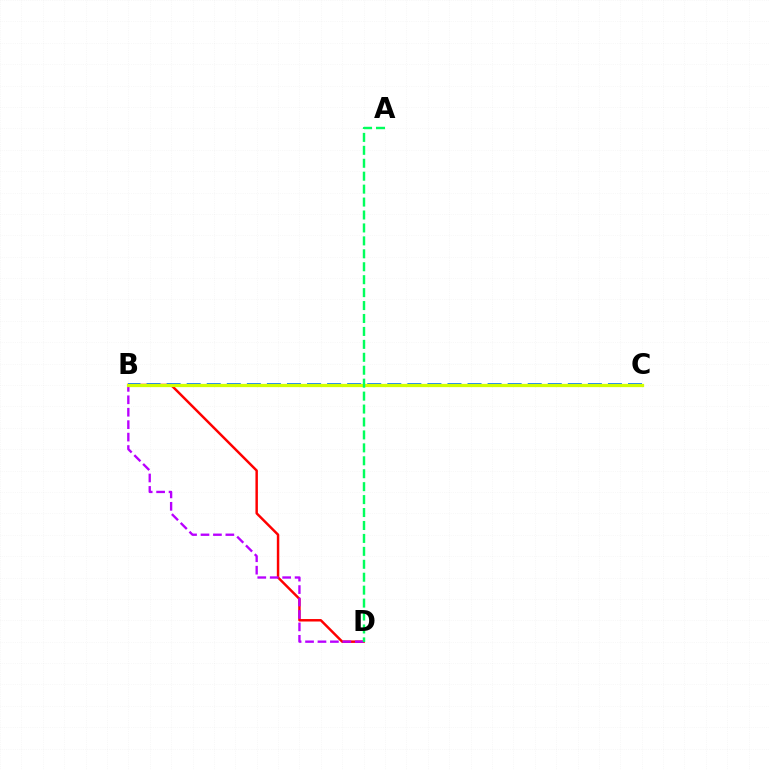{('B', 'D'): [{'color': '#ff0000', 'line_style': 'solid', 'thickness': 1.77}, {'color': '#b900ff', 'line_style': 'dashed', 'thickness': 1.69}], ('B', 'C'): [{'color': '#0074ff', 'line_style': 'dashed', 'thickness': 2.73}, {'color': '#d1ff00', 'line_style': 'solid', 'thickness': 2.35}], ('A', 'D'): [{'color': '#00ff5c', 'line_style': 'dashed', 'thickness': 1.76}]}